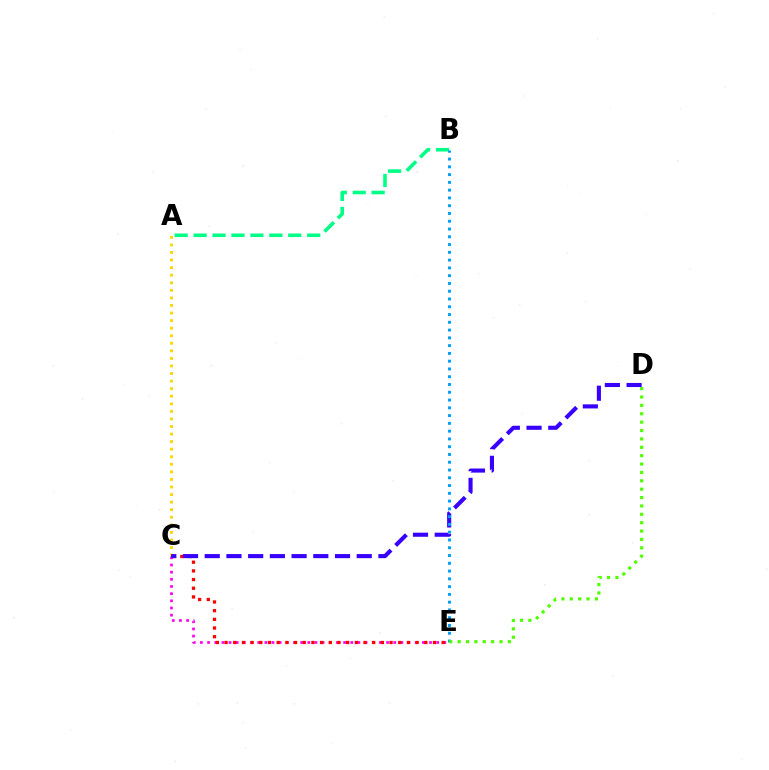{('C', 'E'): [{'color': '#ff00ed', 'line_style': 'dotted', 'thickness': 1.95}, {'color': '#ff0000', 'line_style': 'dotted', 'thickness': 2.36}], ('A', 'C'): [{'color': '#ffd500', 'line_style': 'dotted', 'thickness': 2.06}], ('C', 'D'): [{'color': '#3700ff', 'line_style': 'dashed', 'thickness': 2.95}], ('A', 'B'): [{'color': '#00ff86', 'line_style': 'dashed', 'thickness': 2.57}], ('B', 'E'): [{'color': '#009eff', 'line_style': 'dotted', 'thickness': 2.11}], ('D', 'E'): [{'color': '#4fff00', 'line_style': 'dotted', 'thickness': 2.28}]}